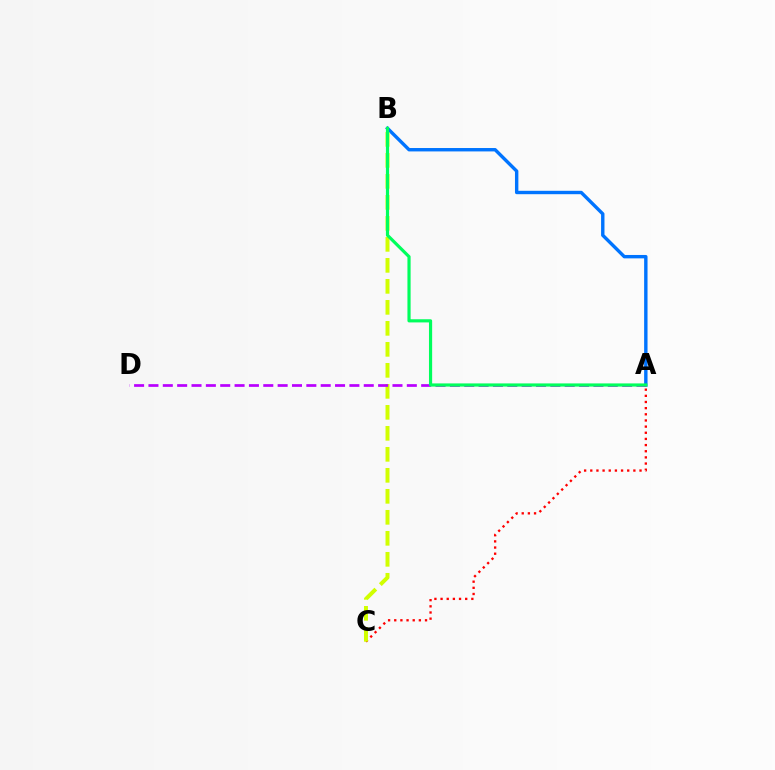{('A', 'C'): [{'color': '#ff0000', 'line_style': 'dotted', 'thickness': 1.67}], ('A', 'B'): [{'color': '#0074ff', 'line_style': 'solid', 'thickness': 2.45}, {'color': '#00ff5c', 'line_style': 'solid', 'thickness': 2.28}], ('B', 'C'): [{'color': '#d1ff00', 'line_style': 'dashed', 'thickness': 2.85}], ('A', 'D'): [{'color': '#b900ff', 'line_style': 'dashed', 'thickness': 1.95}]}